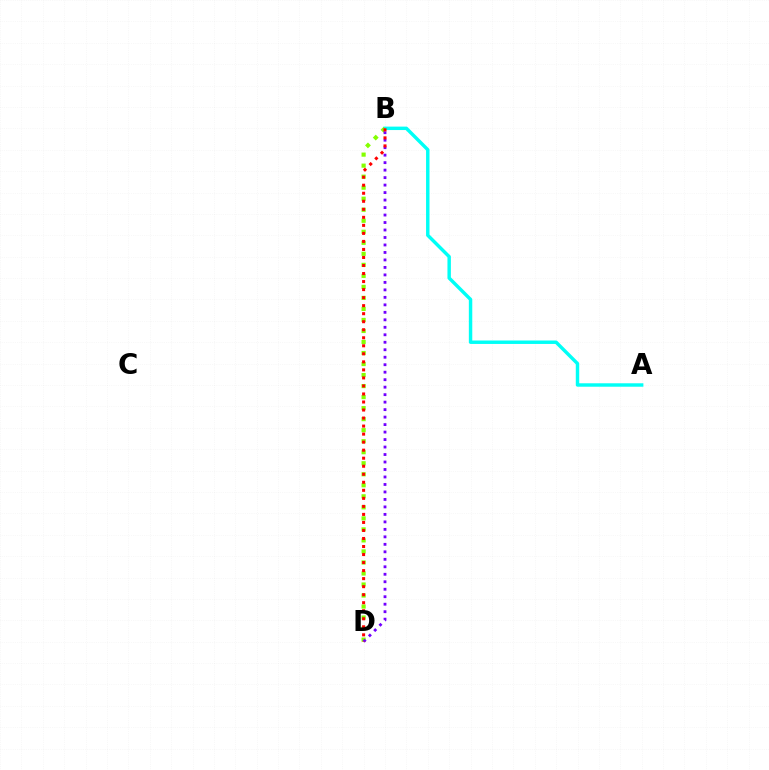{('A', 'B'): [{'color': '#00fff6', 'line_style': 'solid', 'thickness': 2.47}], ('B', 'D'): [{'color': '#84ff00', 'line_style': 'dotted', 'thickness': 2.99}, {'color': '#7200ff', 'line_style': 'dotted', 'thickness': 2.03}, {'color': '#ff0000', 'line_style': 'dotted', 'thickness': 2.18}]}